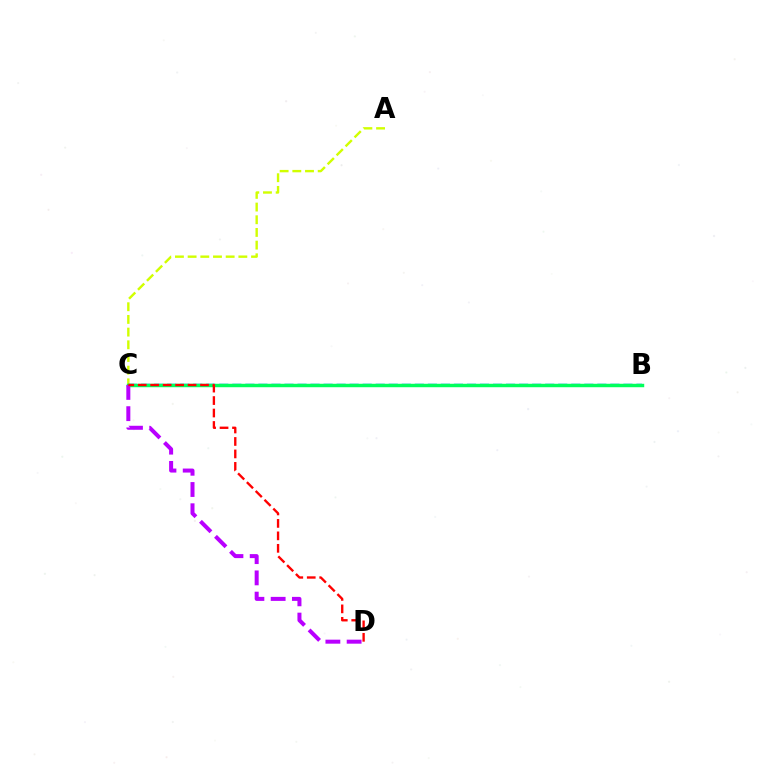{('A', 'C'): [{'color': '#d1ff00', 'line_style': 'dashed', 'thickness': 1.72}], ('B', 'C'): [{'color': '#0074ff', 'line_style': 'dashed', 'thickness': 1.77}, {'color': '#00ff5c', 'line_style': 'solid', 'thickness': 2.48}], ('C', 'D'): [{'color': '#b900ff', 'line_style': 'dashed', 'thickness': 2.89}, {'color': '#ff0000', 'line_style': 'dashed', 'thickness': 1.69}]}